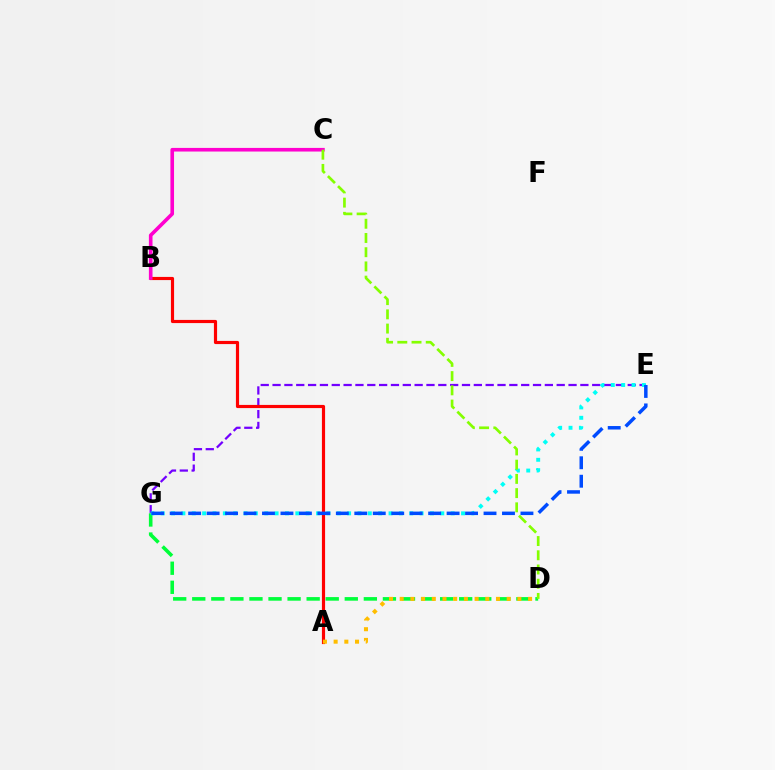{('E', 'G'): [{'color': '#7200ff', 'line_style': 'dashed', 'thickness': 1.61}, {'color': '#00fff6', 'line_style': 'dotted', 'thickness': 2.81}, {'color': '#004bff', 'line_style': 'dashed', 'thickness': 2.51}], ('D', 'G'): [{'color': '#00ff39', 'line_style': 'dashed', 'thickness': 2.59}], ('A', 'B'): [{'color': '#ff0000', 'line_style': 'solid', 'thickness': 2.28}], ('B', 'C'): [{'color': '#ff00cf', 'line_style': 'solid', 'thickness': 2.61}], ('A', 'D'): [{'color': '#ffbd00', 'line_style': 'dotted', 'thickness': 2.91}], ('C', 'D'): [{'color': '#84ff00', 'line_style': 'dashed', 'thickness': 1.93}]}